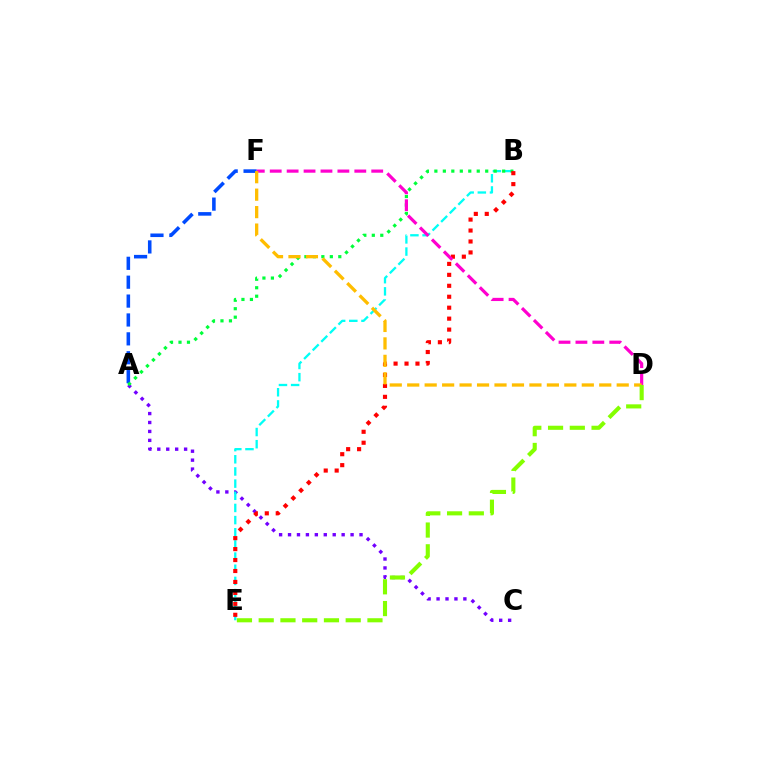{('A', 'C'): [{'color': '#7200ff', 'line_style': 'dotted', 'thickness': 2.43}], ('B', 'E'): [{'color': '#00fff6', 'line_style': 'dashed', 'thickness': 1.65}, {'color': '#ff0000', 'line_style': 'dotted', 'thickness': 2.98}], ('A', 'F'): [{'color': '#004bff', 'line_style': 'dashed', 'thickness': 2.57}], ('A', 'B'): [{'color': '#00ff39', 'line_style': 'dotted', 'thickness': 2.3}], ('D', 'F'): [{'color': '#ff00cf', 'line_style': 'dashed', 'thickness': 2.3}, {'color': '#ffbd00', 'line_style': 'dashed', 'thickness': 2.37}], ('D', 'E'): [{'color': '#84ff00', 'line_style': 'dashed', 'thickness': 2.96}]}